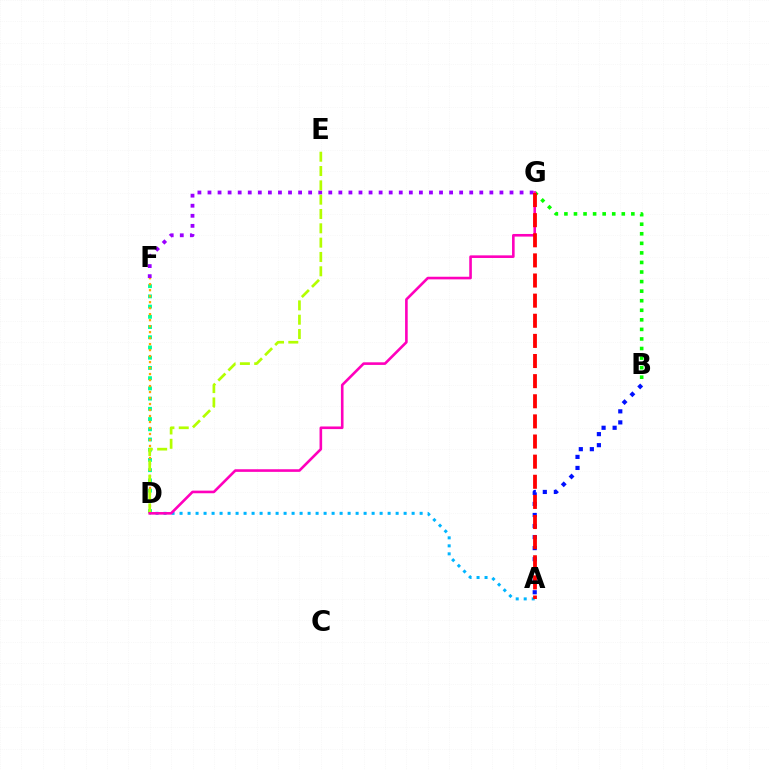{('A', 'D'): [{'color': '#00b5ff', 'line_style': 'dotted', 'thickness': 2.17}], ('B', 'G'): [{'color': '#08ff00', 'line_style': 'dotted', 'thickness': 2.6}], ('D', 'F'): [{'color': '#00ff9d', 'line_style': 'dotted', 'thickness': 2.78}, {'color': '#ffa500', 'line_style': 'dotted', 'thickness': 1.63}], ('F', 'G'): [{'color': '#9b00ff', 'line_style': 'dotted', 'thickness': 2.74}], ('A', 'B'): [{'color': '#0010ff', 'line_style': 'dotted', 'thickness': 3.0}], ('D', 'E'): [{'color': '#b3ff00', 'line_style': 'dashed', 'thickness': 1.95}], ('D', 'G'): [{'color': '#ff00bd', 'line_style': 'solid', 'thickness': 1.88}], ('A', 'G'): [{'color': '#ff0000', 'line_style': 'dashed', 'thickness': 2.73}]}